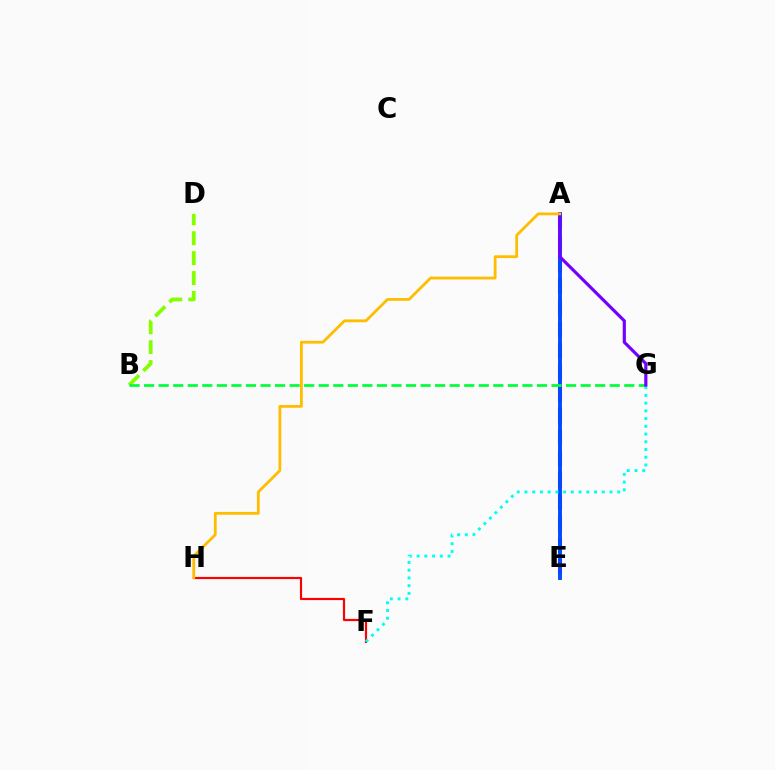{('B', 'D'): [{'color': '#84ff00', 'line_style': 'dashed', 'thickness': 2.71}], ('F', 'H'): [{'color': '#ff0000', 'line_style': 'solid', 'thickness': 1.56}], ('A', 'E'): [{'color': '#ff00cf', 'line_style': 'dashed', 'thickness': 2.93}, {'color': '#004bff', 'line_style': 'solid', 'thickness': 2.78}], ('F', 'G'): [{'color': '#00fff6', 'line_style': 'dotted', 'thickness': 2.1}], ('B', 'G'): [{'color': '#00ff39', 'line_style': 'dashed', 'thickness': 1.98}], ('A', 'G'): [{'color': '#7200ff', 'line_style': 'solid', 'thickness': 2.27}], ('A', 'H'): [{'color': '#ffbd00', 'line_style': 'solid', 'thickness': 2.02}]}